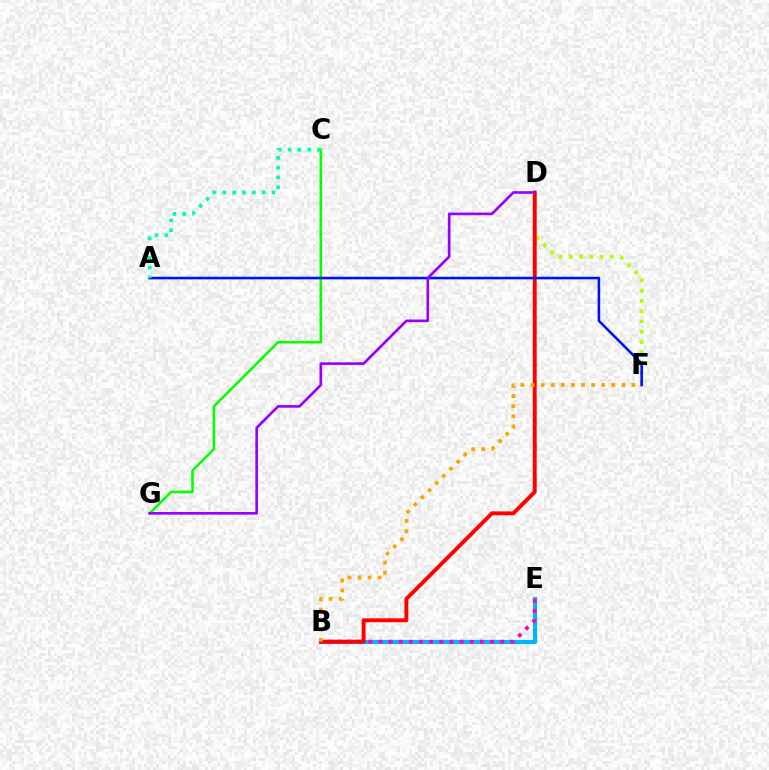{('D', 'F'): [{'color': '#b3ff00', 'line_style': 'dotted', 'thickness': 2.79}], ('B', 'E'): [{'color': '#00b5ff', 'line_style': 'solid', 'thickness': 2.94}, {'color': '#ff00bd', 'line_style': 'dotted', 'thickness': 2.76}], ('B', 'D'): [{'color': '#ff0000', 'line_style': 'solid', 'thickness': 2.82}], ('C', 'G'): [{'color': '#08ff00', 'line_style': 'solid', 'thickness': 1.87}], ('B', 'F'): [{'color': '#ffa500', 'line_style': 'dotted', 'thickness': 2.74}], ('A', 'F'): [{'color': '#0010ff', 'line_style': 'solid', 'thickness': 1.86}], ('A', 'C'): [{'color': '#00ff9d', 'line_style': 'dotted', 'thickness': 2.67}], ('D', 'G'): [{'color': '#9b00ff', 'line_style': 'solid', 'thickness': 1.92}]}